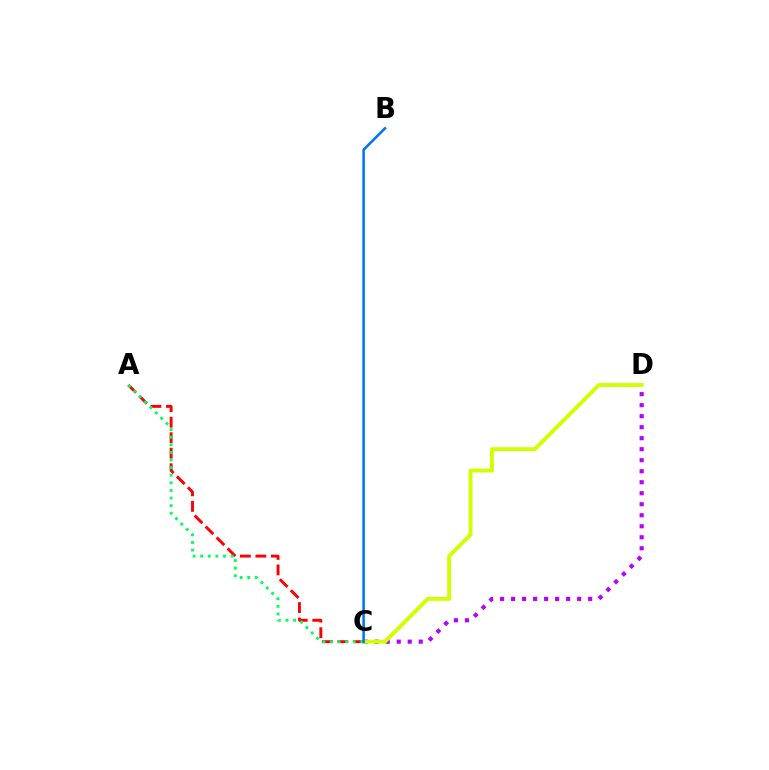{('C', 'D'): [{'color': '#b900ff', 'line_style': 'dotted', 'thickness': 2.99}, {'color': '#d1ff00', 'line_style': 'solid', 'thickness': 2.8}], ('A', 'C'): [{'color': '#ff0000', 'line_style': 'dashed', 'thickness': 2.11}, {'color': '#00ff5c', 'line_style': 'dotted', 'thickness': 2.07}], ('B', 'C'): [{'color': '#0074ff', 'line_style': 'solid', 'thickness': 1.86}]}